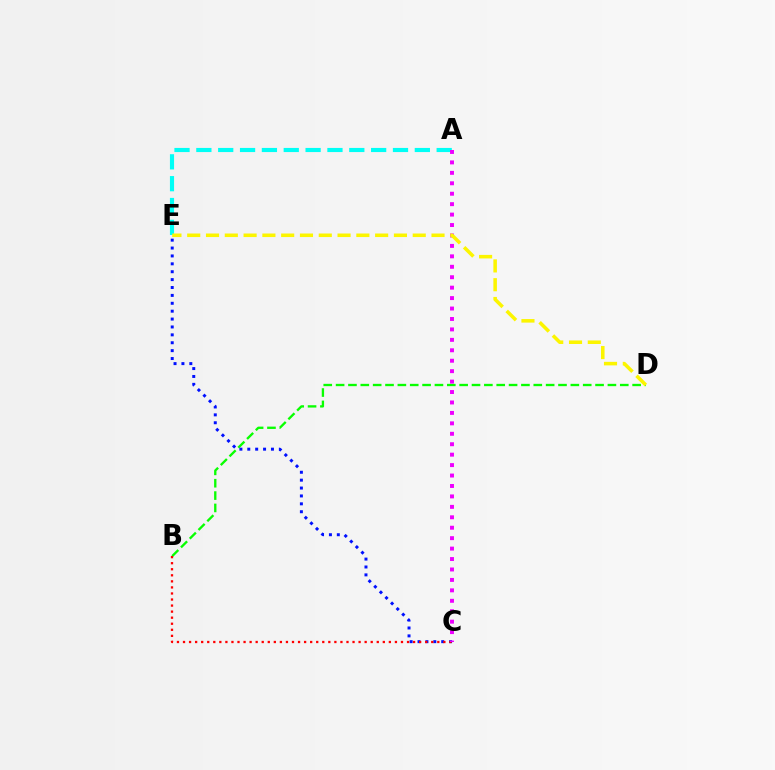{('B', 'D'): [{'color': '#08ff00', 'line_style': 'dashed', 'thickness': 1.68}], ('A', 'E'): [{'color': '#00fff6', 'line_style': 'dashed', 'thickness': 2.97}], ('C', 'E'): [{'color': '#0010ff', 'line_style': 'dotted', 'thickness': 2.14}], ('B', 'C'): [{'color': '#ff0000', 'line_style': 'dotted', 'thickness': 1.65}], ('A', 'C'): [{'color': '#ee00ff', 'line_style': 'dotted', 'thickness': 2.84}], ('D', 'E'): [{'color': '#fcf500', 'line_style': 'dashed', 'thickness': 2.55}]}